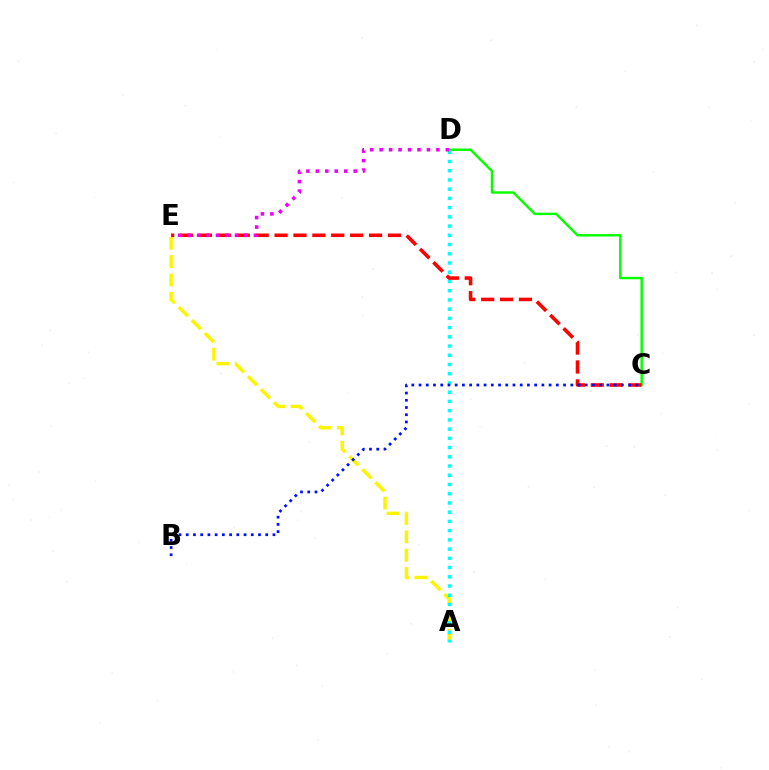{('C', 'D'): [{'color': '#08ff00', 'line_style': 'solid', 'thickness': 1.76}], ('A', 'E'): [{'color': '#fcf500', 'line_style': 'dashed', 'thickness': 2.5}], ('A', 'D'): [{'color': '#00fff6', 'line_style': 'dotted', 'thickness': 2.51}], ('C', 'E'): [{'color': '#ff0000', 'line_style': 'dashed', 'thickness': 2.57}], ('B', 'C'): [{'color': '#0010ff', 'line_style': 'dotted', 'thickness': 1.96}], ('D', 'E'): [{'color': '#ee00ff', 'line_style': 'dotted', 'thickness': 2.57}]}